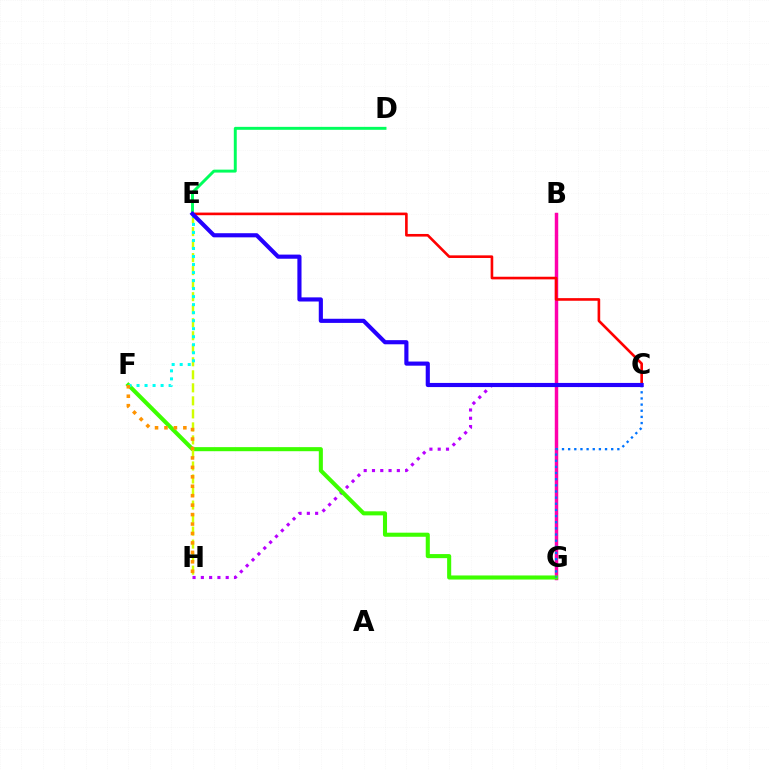{('C', 'H'): [{'color': '#b900ff', 'line_style': 'dotted', 'thickness': 2.25}], ('B', 'G'): [{'color': '#ff00ac', 'line_style': 'solid', 'thickness': 2.49}], ('F', 'G'): [{'color': '#3dff00', 'line_style': 'solid', 'thickness': 2.93}], ('C', 'G'): [{'color': '#0074ff', 'line_style': 'dotted', 'thickness': 1.67}], ('E', 'H'): [{'color': '#d1ff00', 'line_style': 'dashed', 'thickness': 1.77}], ('C', 'E'): [{'color': '#ff0000', 'line_style': 'solid', 'thickness': 1.89}, {'color': '#2500ff', 'line_style': 'solid', 'thickness': 2.98}], ('D', 'E'): [{'color': '#00ff5c', 'line_style': 'solid', 'thickness': 2.12}], ('E', 'F'): [{'color': '#00fff6', 'line_style': 'dotted', 'thickness': 2.18}], ('F', 'H'): [{'color': '#ff9400', 'line_style': 'dotted', 'thickness': 2.57}]}